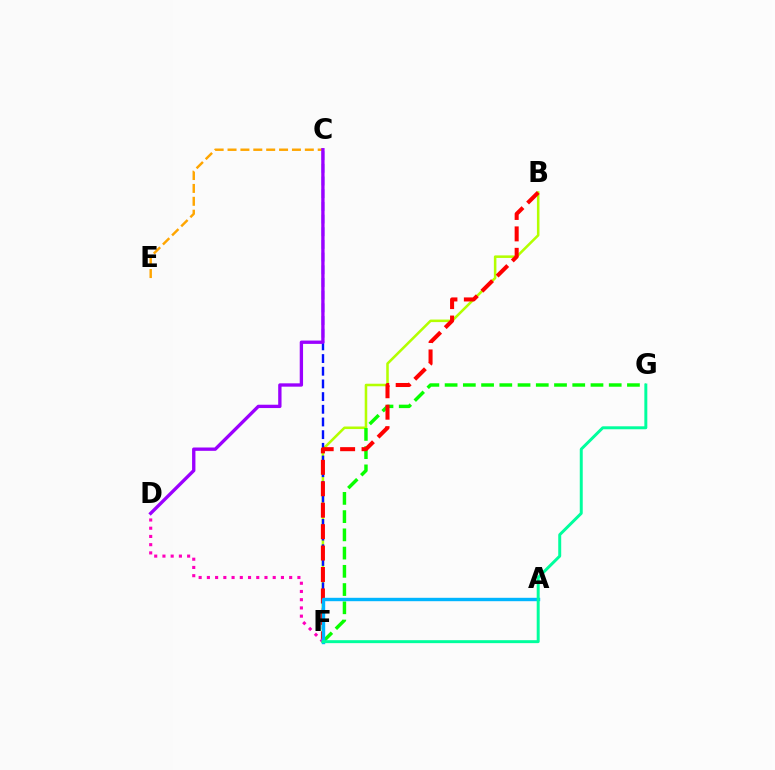{('C', 'E'): [{'color': '#ffa500', 'line_style': 'dashed', 'thickness': 1.75}], ('B', 'F'): [{'color': '#b3ff00', 'line_style': 'solid', 'thickness': 1.83}, {'color': '#ff0000', 'line_style': 'dashed', 'thickness': 2.91}], ('C', 'F'): [{'color': '#0010ff', 'line_style': 'dashed', 'thickness': 1.72}], ('F', 'G'): [{'color': '#08ff00', 'line_style': 'dashed', 'thickness': 2.48}, {'color': '#00ff9d', 'line_style': 'solid', 'thickness': 2.13}], ('C', 'D'): [{'color': '#9b00ff', 'line_style': 'solid', 'thickness': 2.4}], ('D', 'F'): [{'color': '#ff00bd', 'line_style': 'dotted', 'thickness': 2.24}], ('A', 'F'): [{'color': '#00b5ff', 'line_style': 'solid', 'thickness': 2.44}]}